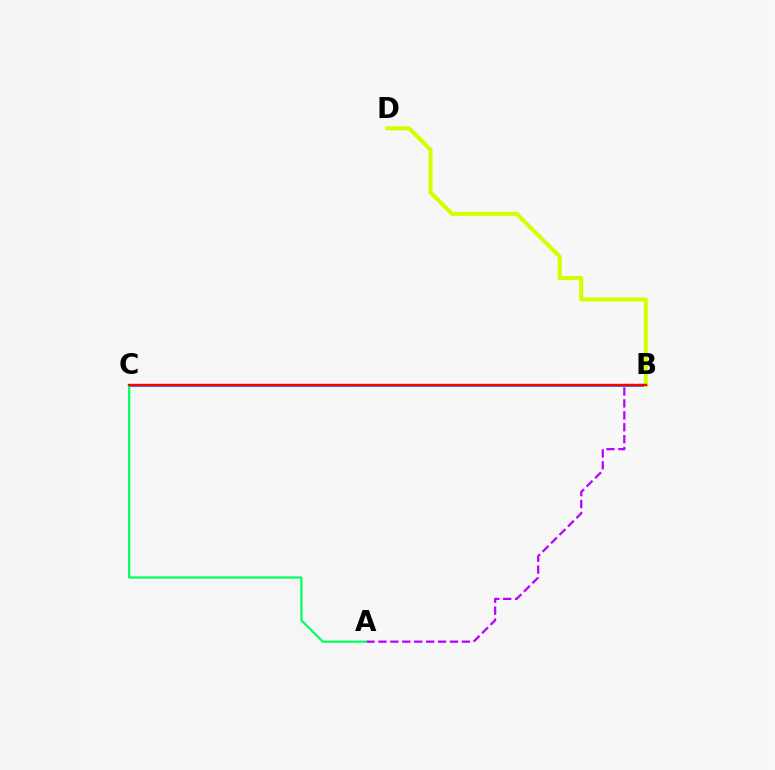{('A', 'B'): [{'color': '#b900ff', 'line_style': 'dashed', 'thickness': 1.62}], ('B', 'C'): [{'color': '#0074ff', 'line_style': 'solid', 'thickness': 1.95}, {'color': '#ff0000', 'line_style': 'solid', 'thickness': 1.69}], ('A', 'C'): [{'color': '#00ff5c', 'line_style': 'solid', 'thickness': 1.58}], ('B', 'D'): [{'color': '#d1ff00', 'line_style': 'solid', 'thickness': 2.93}]}